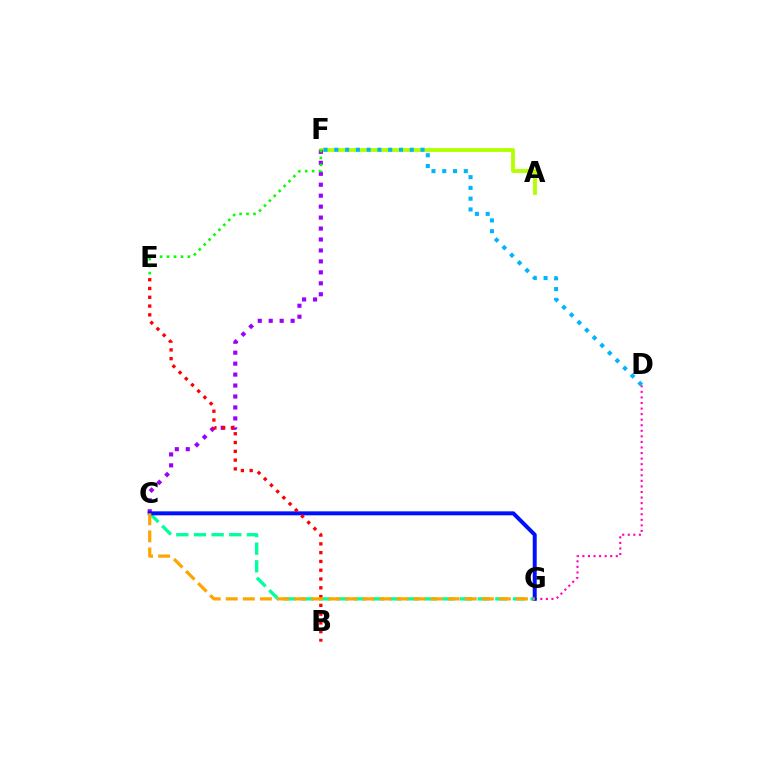{('C', 'G'): [{'color': '#00ff9d', 'line_style': 'dashed', 'thickness': 2.4}, {'color': '#0010ff', 'line_style': 'solid', 'thickness': 2.85}, {'color': '#ffa500', 'line_style': 'dashed', 'thickness': 2.32}], ('D', 'G'): [{'color': '#ff00bd', 'line_style': 'dotted', 'thickness': 1.51}], ('A', 'F'): [{'color': '#b3ff00', 'line_style': 'solid', 'thickness': 2.76}], ('C', 'F'): [{'color': '#9b00ff', 'line_style': 'dotted', 'thickness': 2.98}], ('D', 'F'): [{'color': '#00b5ff', 'line_style': 'dotted', 'thickness': 2.93}], ('E', 'F'): [{'color': '#08ff00', 'line_style': 'dotted', 'thickness': 1.89}], ('B', 'E'): [{'color': '#ff0000', 'line_style': 'dotted', 'thickness': 2.39}]}